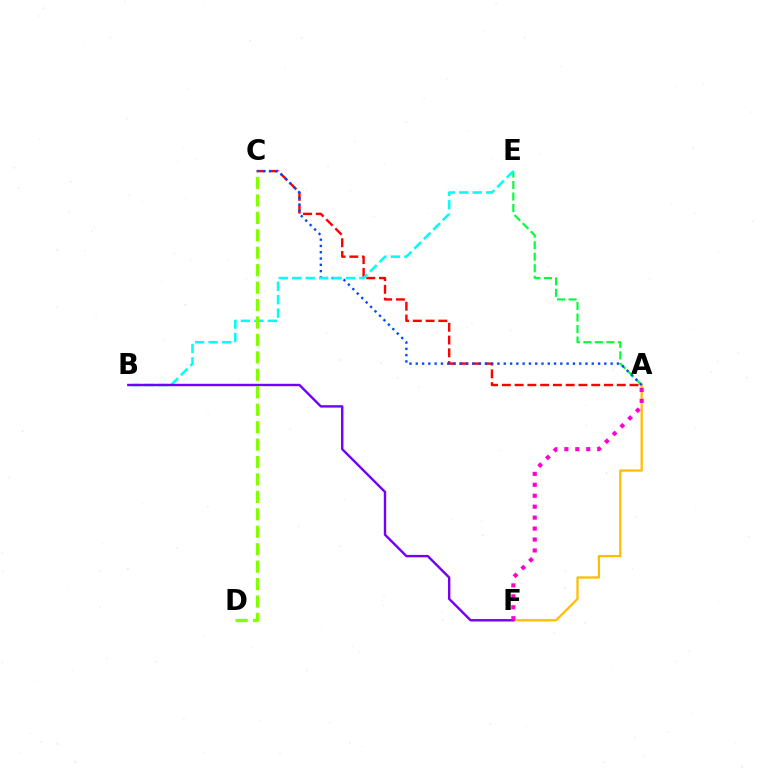{('A', 'F'): [{'color': '#ffbd00', 'line_style': 'solid', 'thickness': 1.63}, {'color': '#ff00cf', 'line_style': 'dotted', 'thickness': 2.97}], ('A', 'E'): [{'color': '#00ff39', 'line_style': 'dashed', 'thickness': 1.56}], ('A', 'C'): [{'color': '#ff0000', 'line_style': 'dashed', 'thickness': 1.73}, {'color': '#004bff', 'line_style': 'dotted', 'thickness': 1.71}], ('B', 'E'): [{'color': '#00fff6', 'line_style': 'dashed', 'thickness': 1.83}], ('B', 'F'): [{'color': '#7200ff', 'line_style': 'solid', 'thickness': 1.73}], ('C', 'D'): [{'color': '#84ff00', 'line_style': 'dashed', 'thickness': 2.37}]}